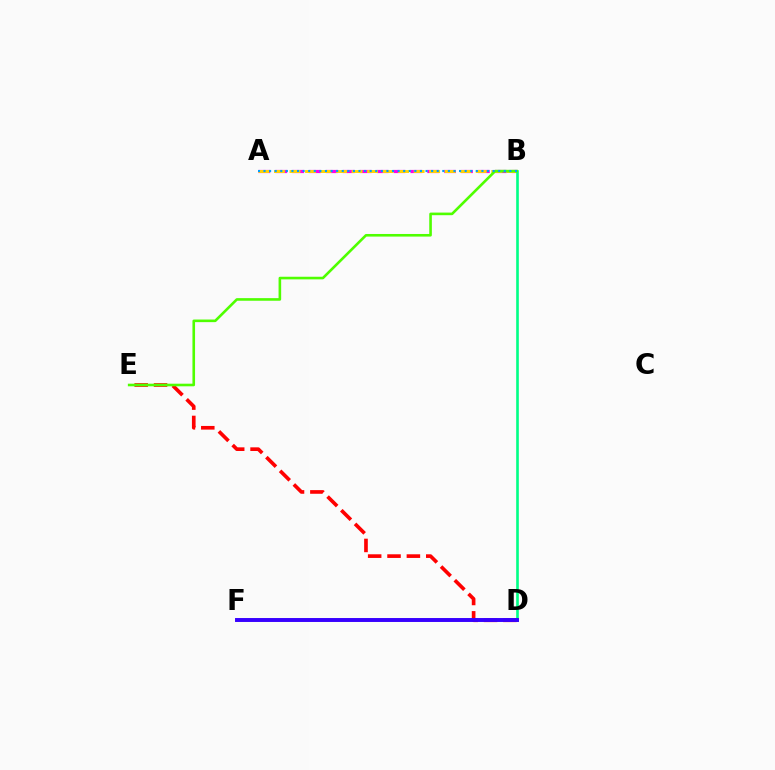{('A', 'B'): [{'color': '#ff00ed', 'line_style': 'dashed', 'thickness': 2.29}, {'color': '#ffd500', 'line_style': 'dashed', 'thickness': 2.11}, {'color': '#009eff', 'line_style': 'dotted', 'thickness': 1.52}], ('D', 'E'): [{'color': '#ff0000', 'line_style': 'dashed', 'thickness': 2.63}], ('B', 'D'): [{'color': '#00ff86', 'line_style': 'solid', 'thickness': 1.9}], ('B', 'E'): [{'color': '#4fff00', 'line_style': 'solid', 'thickness': 1.88}], ('D', 'F'): [{'color': '#3700ff', 'line_style': 'solid', 'thickness': 2.83}]}